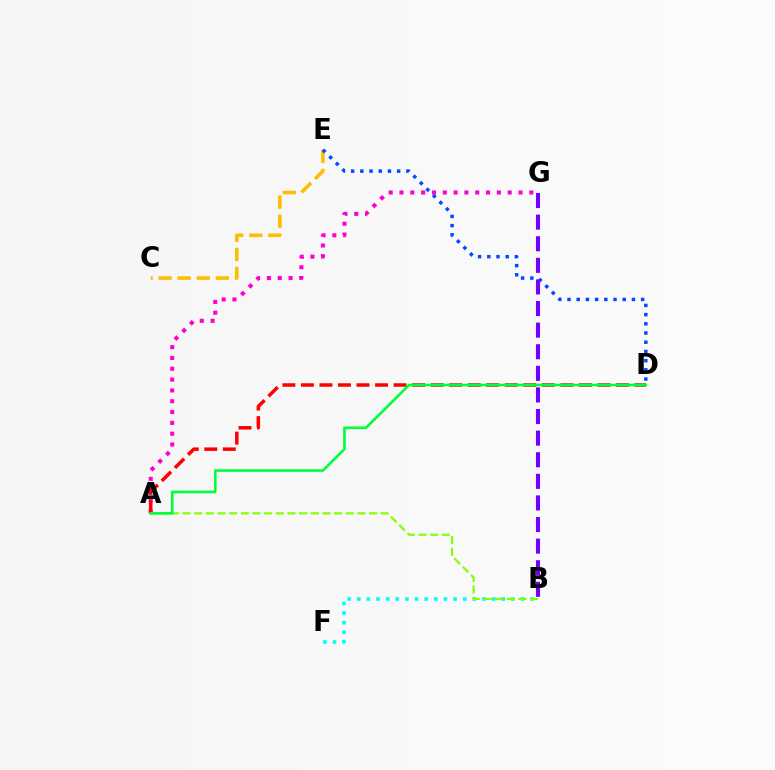{('B', 'F'): [{'color': '#00fff6', 'line_style': 'dotted', 'thickness': 2.61}], ('A', 'B'): [{'color': '#84ff00', 'line_style': 'dashed', 'thickness': 1.58}], ('C', 'E'): [{'color': '#ffbd00', 'line_style': 'dashed', 'thickness': 2.59}], ('A', 'G'): [{'color': '#ff00cf', 'line_style': 'dotted', 'thickness': 2.94}], ('D', 'E'): [{'color': '#004bff', 'line_style': 'dotted', 'thickness': 2.5}], ('A', 'D'): [{'color': '#ff0000', 'line_style': 'dashed', 'thickness': 2.52}, {'color': '#00ff39', 'line_style': 'solid', 'thickness': 1.89}], ('B', 'G'): [{'color': '#7200ff', 'line_style': 'dashed', 'thickness': 2.93}]}